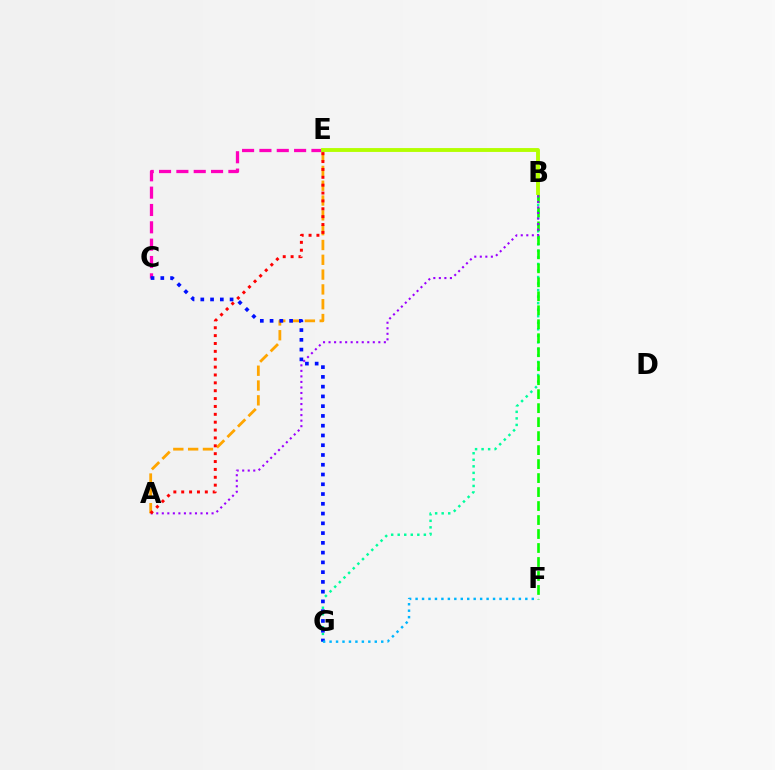{('A', 'E'): [{'color': '#ffa500', 'line_style': 'dashed', 'thickness': 2.01}, {'color': '#ff0000', 'line_style': 'dotted', 'thickness': 2.14}], ('B', 'G'): [{'color': '#00ff9d', 'line_style': 'dotted', 'thickness': 1.78}], ('B', 'F'): [{'color': '#08ff00', 'line_style': 'dashed', 'thickness': 1.9}], ('A', 'B'): [{'color': '#9b00ff', 'line_style': 'dotted', 'thickness': 1.5}], ('C', 'E'): [{'color': '#ff00bd', 'line_style': 'dashed', 'thickness': 2.36}], ('C', 'G'): [{'color': '#0010ff', 'line_style': 'dotted', 'thickness': 2.65}], ('B', 'E'): [{'color': '#b3ff00', 'line_style': 'solid', 'thickness': 2.79}], ('F', 'G'): [{'color': '#00b5ff', 'line_style': 'dotted', 'thickness': 1.75}]}